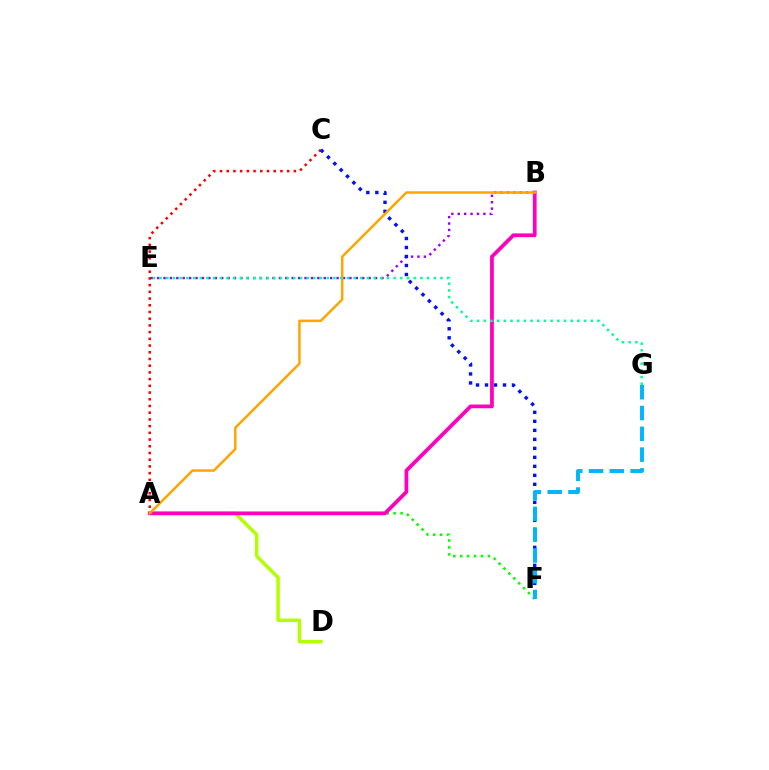{('B', 'E'): [{'color': '#9b00ff', 'line_style': 'dotted', 'thickness': 1.74}], ('A', 'D'): [{'color': '#b3ff00', 'line_style': 'solid', 'thickness': 2.52}], ('A', 'C'): [{'color': '#ff0000', 'line_style': 'dotted', 'thickness': 1.82}], ('C', 'F'): [{'color': '#0010ff', 'line_style': 'dotted', 'thickness': 2.45}], ('A', 'F'): [{'color': '#08ff00', 'line_style': 'dotted', 'thickness': 1.88}], ('A', 'B'): [{'color': '#ff00bd', 'line_style': 'solid', 'thickness': 2.7}, {'color': '#ffa500', 'line_style': 'solid', 'thickness': 1.8}], ('F', 'G'): [{'color': '#00b5ff', 'line_style': 'dashed', 'thickness': 2.82}], ('E', 'G'): [{'color': '#00ff9d', 'line_style': 'dotted', 'thickness': 1.82}]}